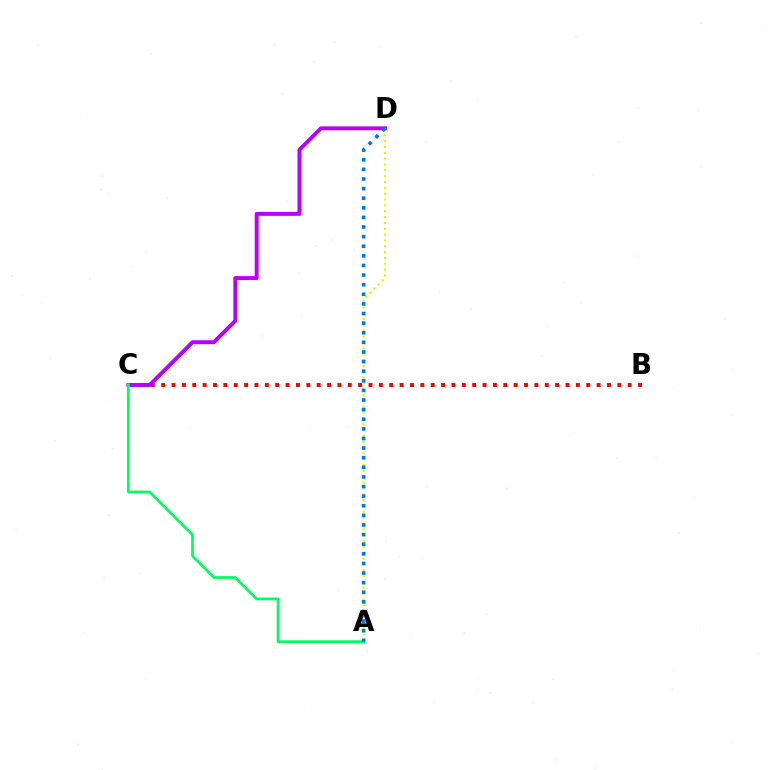{('B', 'C'): [{'color': '#ff0000', 'line_style': 'dotted', 'thickness': 2.82}], ('C', 'D'): [{'color': '#b900ff', 'line_style': 'solid', 'thickness': 2.83}], ('A', 'C'): [{'color': '#00ff5c', 'line_style': 'solid', 'thickness': 1.98}], ('A', 'D'): [{'color': '#d1ff00', 'line_style': 'dotted', 'thickness': 1.59}, {'color': '#0074ff', 'line_style': 'dotted', 'thickness': 2.61}]}